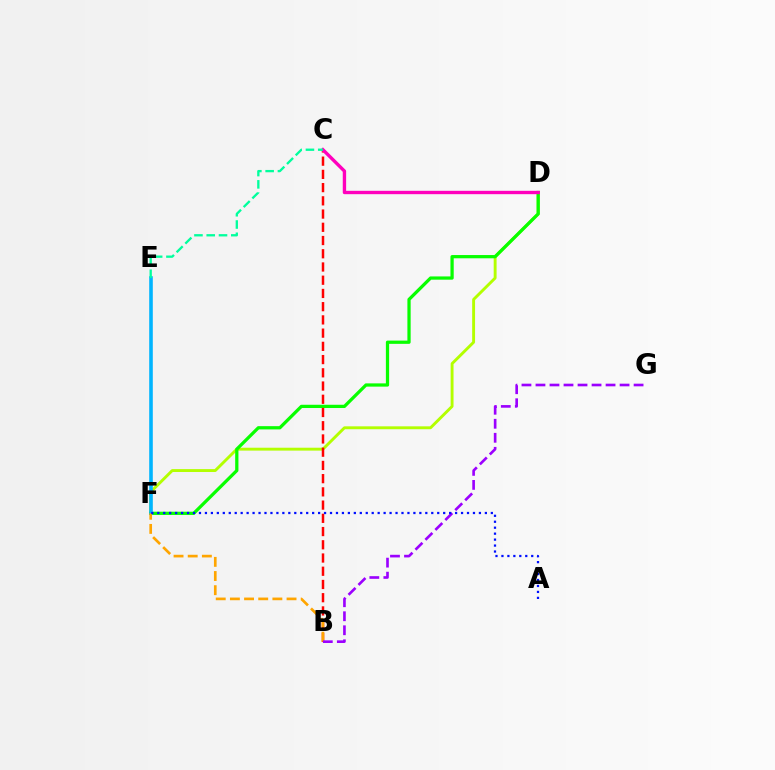{('D', 'F'): [{'color': '#b3ff00', 'line_style': 'solid', 'thickness': 2.09}, {'color': '#08ff00', 'line_style': 'solid', 'thickness': 2.34}], ('E', 'F'): [{'color': '#00b5ff', 'line_style': 'solid', 'thickness': 2.59}], ('B', 'C'): [{'color': '#ff0000', 'line_style': 'dashed', 'thickness': 1.8}], ('B', 'F'): [{'color': '#ffa500', 'line_style': 'dashed', 'thickness': 1.92}], ('C', 'D'): [{'color': '#ff00bd', 'line_style': 'solid', 'thickness': 2.42}], ('C', 'E'): [{'color': '#00ff9d', 'line_style': 'dashed', 'thickness': 1.67}], ('B', 'G'): [{'color': '#9b00ff', 'line_style': 'dashed', 'thickness': 1.9}], ('A', 'F'): [{'color': '#0010ff', 'line_style': 'dotted', 'thickness': 1.62}]}